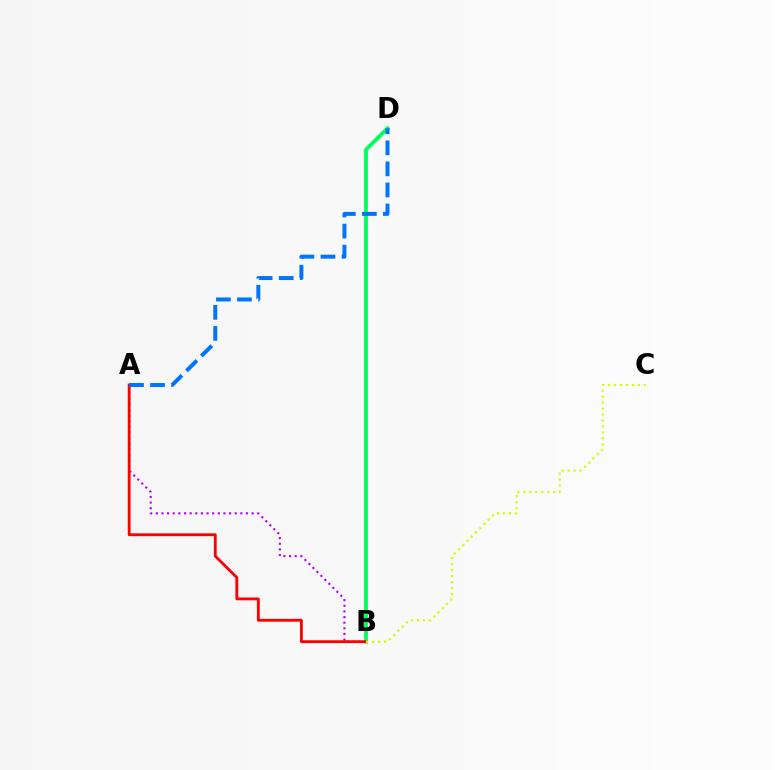{('A', 'B'): [{'color': '#b900ff', 'line_style': 'dotted', 'thickness': 1.53}, {'color': '#ff0000', 'line_style': 'solid', 'thickness': 2.04}], ('B', 'D'): [{'color': '#00ff5c', 'line_style': 'solid', 'thickness': 2.78}], ('B', 'C'): [{'color': '#d1ff00', 'line_style': 'dotted', 'thickness': 1.62}], ('A', 'D'): [{'color': '#0074ff', 'line_style': 'dashed', 'thickness': 2.86}]}